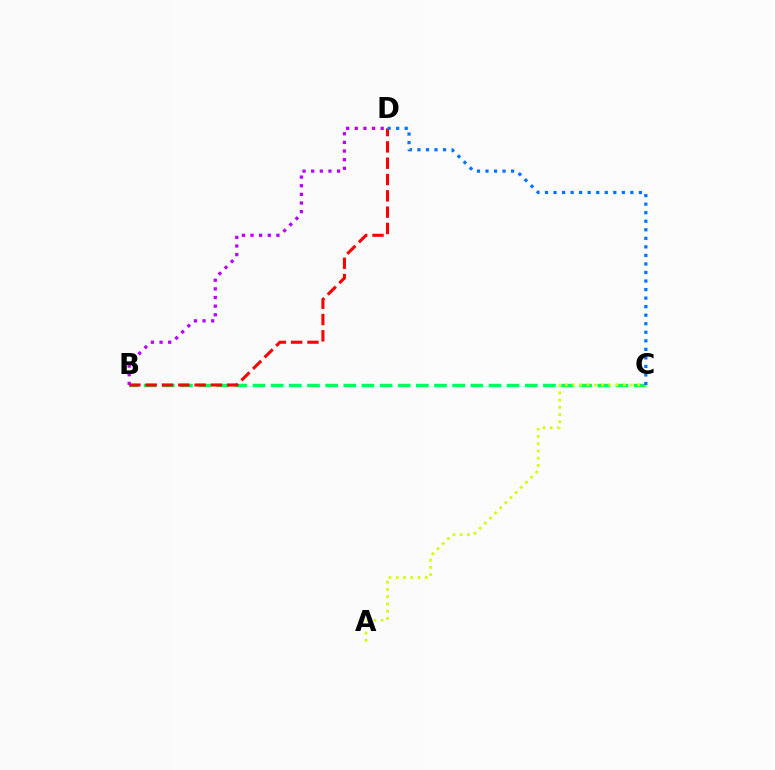{('B', 'C'): [{'color': '#00ff5c', 'line_style': 'dashed', 'thickness': 2.47}], ('B', 'D'): [{'color': '#ff0000', 'line_style': 'dashed', 'thickness': 2.22}, {'color': '#b900ff', 'line_style': 'dotted', 'thickness': 2.35}], ('A', 'C'): [{'color': '#d1ff00', 'line_style': 'dotted', 'thickness': 1.97}], ('C', 'D'): [{'color': '#0074ff', 'line_style': 'dotted', 'thickness': 2.32}]}